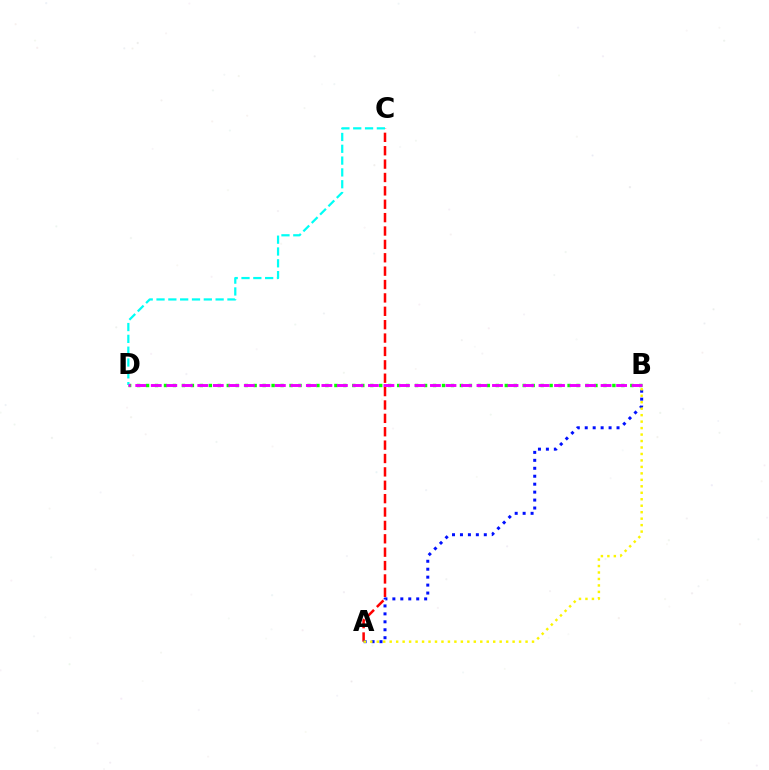{('A', 'C'): [{'color': '#ff0000', 'line_style': 'dashed', 'thickness': 1.82}], ('A', 'B'): [{'color': '#0010ff', 'line_style': 'dotted', 'thickness': 2.16}, {'color': '#fcf500', 'line_style': 'dotted', 'thickness': 1.76}], ('B', 'D'): [{'color': '#08ff00', 'line_style': 'dotted', 'thickness': 2.44}, {'color': '#ee00ff', 'line_style': 'dashed', 'thickness': 2.11}], ('C', 'D'): [{'color': '#00fff6', 'line_style': 'dashed', 'thickness': 1.61}]}